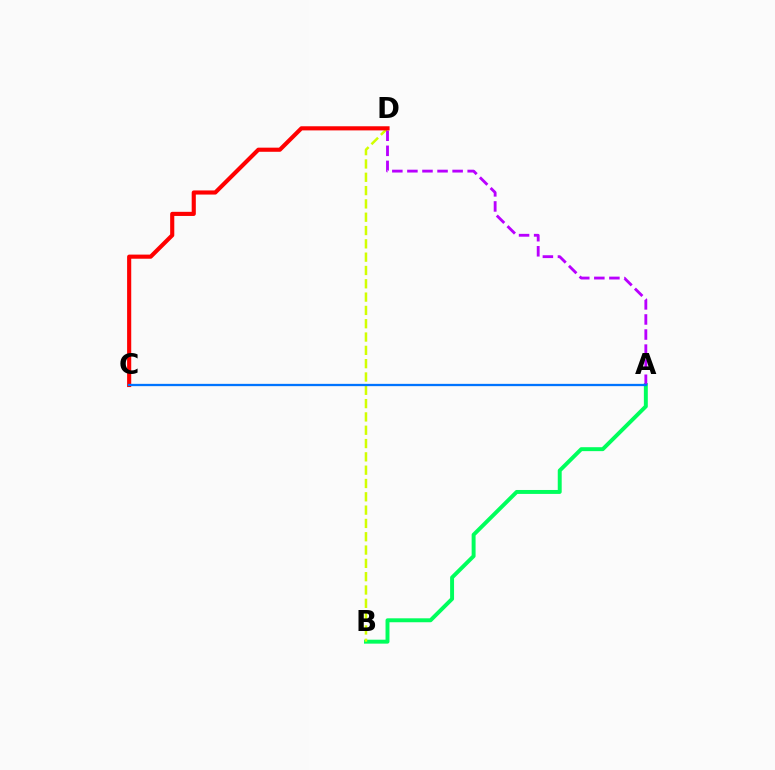{('A', 'B'): [{'color': '#00ff5c', 'line_style': 'solid', 'thickness': 2.84}], ('B', 'D'): [{'color': '#d1ff00', 'line_style': 'dashed', 'thickness': 1.81}], ('A', 'D'): [{'color': '#b900ff', 'line_style': 'dashed', 'thickness': 2.05}], ('C', 'D'): [{'color': '#ff0000', 'line_style': 'solid', 'thickness': 2.97}], ('A', 'C'): [{'color': '#0074ff', 'line_style': 'solid', 'thickness': 1.65}]}